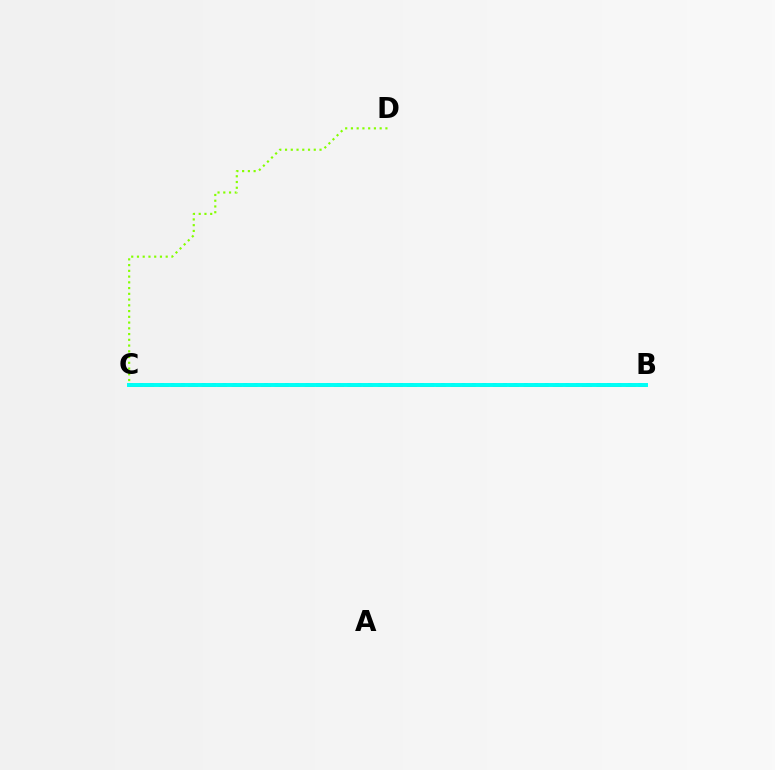{('C', 'D'): [{'color': '#84ff00', 'line_style': 'dotted', 'thickness': 1.56}], ('B', 'C'): [{'color': '#7200ff', 'line_style': 'dotted', 'thickness': 2.82}, {'color': '#ff0000', 'line_style': 'dashed', 'thickness': 1.98}, {'color': '#00fff6', 'line_style': 'solid', 'thickness': 2.84}]}